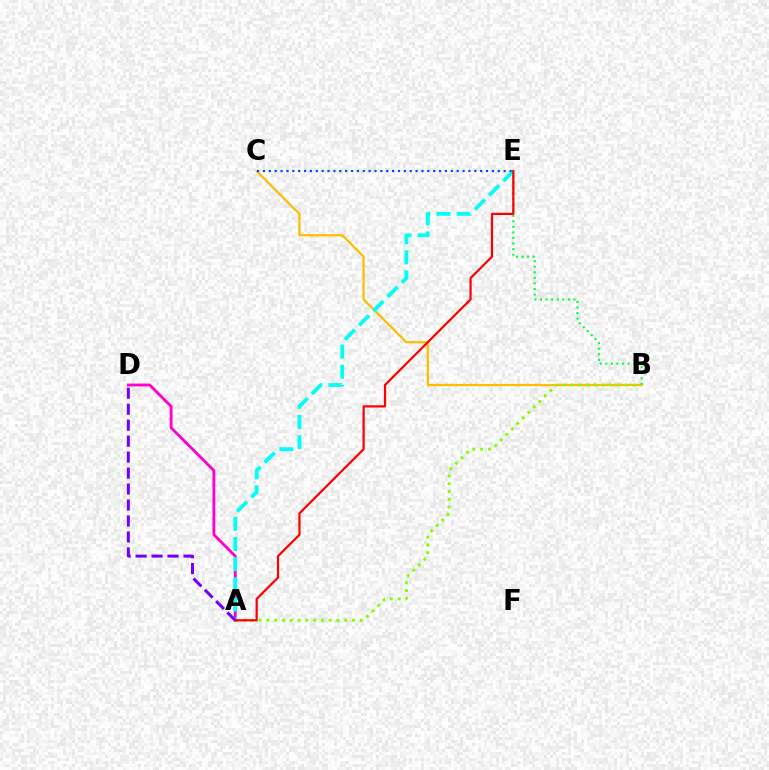{('B', 'C'): [{'color': '#ffbd00', 'line_style': 'solid', 'thickness': 1.6}], ('B', 'E'): [{'color': '#00ff39', 'line_style': 'dotted', 'thickness': 1.51}], ('A', 'B'): [{'color': '#84ff00', 'line_style': 'dotted', 'thickness': 2.12}], ('A', 'D'): [{'color': '#ff00cf', 'line_style': 'solid', 'thickness': 2.04}, {'color': '#7200ff', 'line_style': 'dashed', 'thickness': 2.17}], ('A', 'E'): [{'color': '#00fff6', 'line_style': 'dashed', 'thickness': 2.74}, {'color': '#ff0000', 'line_style': 'solid', 'thickness': 1.6}], ('C', 'E'): [{'color': '#004bff', 'line_style': 'dotted', 'thickness': 1.59}]}